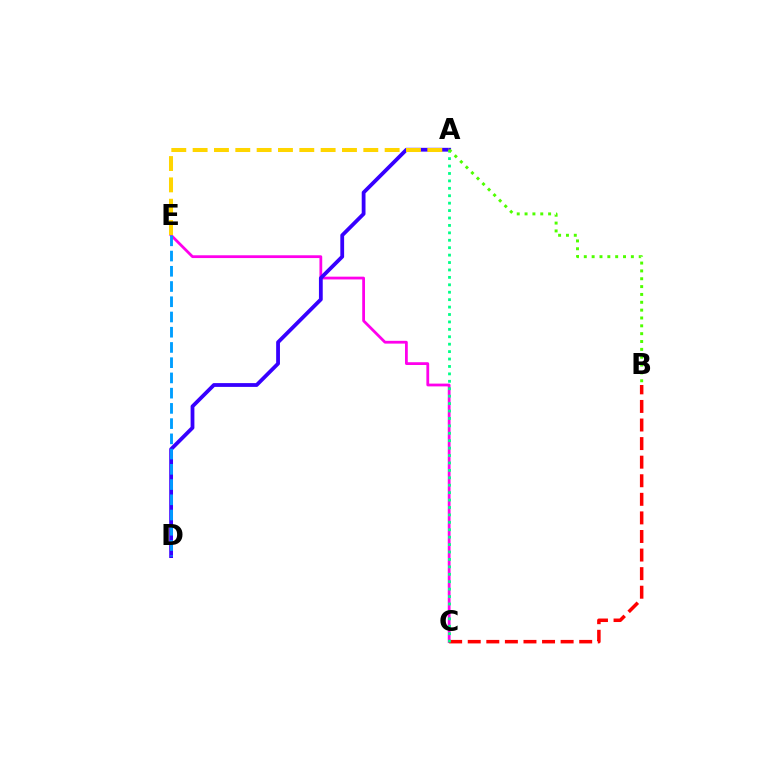{('C', 'E'): [{'color': '#ff00ed', 'line_style': 'solid', 'thickness': 2.0}], ('A', 'D'): [{'color': '#3700ff', 'line_style': 'solid', 'thickness': 2.73}], ('B', 'C'): [{'color': '#ff0000', 'line_style': 'dashed', 'thickness': 2.52}], ('A', 'C'): [{'color': '#00ff86', 'line_style': 'dotted', 'thickness': 2.02}], ('D', 'E'): [{'color': '#009eff', 'line_style': 'dashed', 'thickness': 2.07}], ('A', 'E'): [{'color': '#ffd500', 'line_style': 'dashed', 'thickness': 2.9}], ('A', 'B'): [{'color': '#4fff00', 'line_style': 'dotted', 'thickness': 2.13}]}